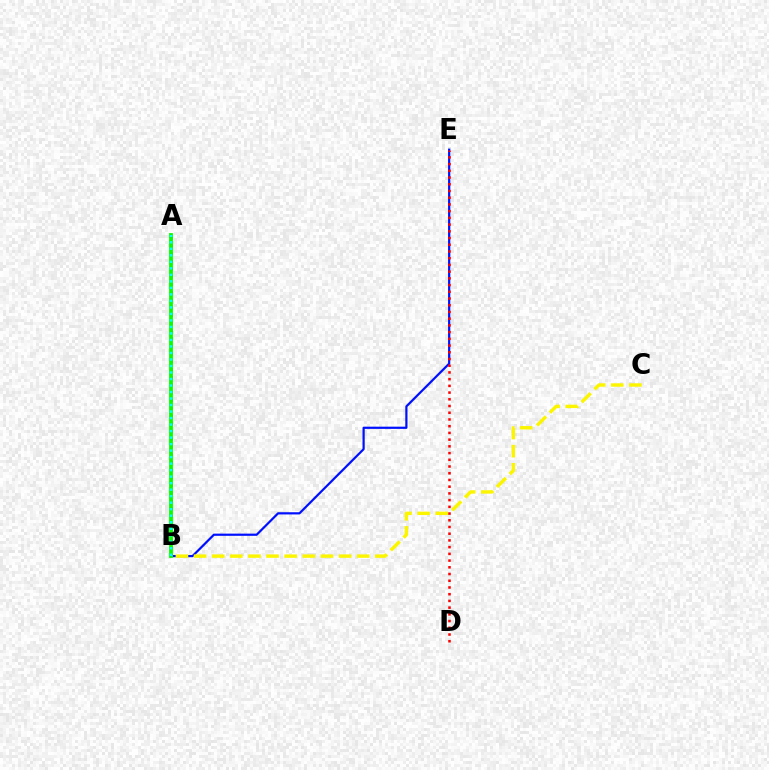{('B', 'E'): [{'color': '#0010ff', 'line_style': 'solid', 'thickness': 1.59}], ('B', 'C'): [{'color': '#fcf500', 'line_style': 'dashed', 'thickness': 2.46}], ('D', 'E'): [{'color': '#ff0000', 'line_style': 'dotted', 'thickness': 1.83}], ('A', 'B'): [{'color': '#ee00ff', 'line_style': 'dotted', 'thickness': 2.1}, {'color': '#08ff00', 'line_style': 'solid', 'thickness': 2.75}, {'color': '#00fff6', 'line_style': 'dotted', 'thickness': 1.77}]}